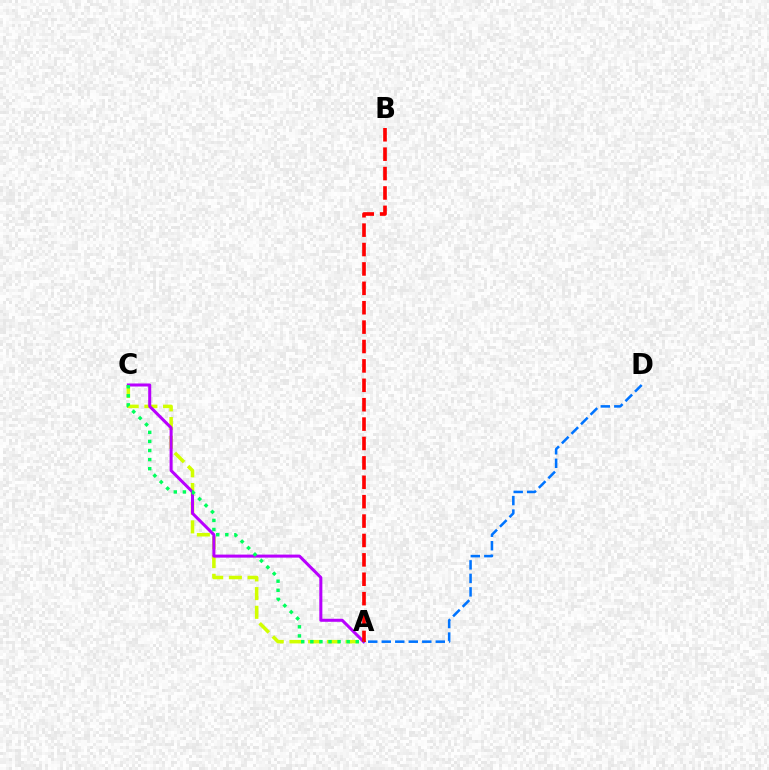{('A', 'C'): [{'color': '#d1ff00', 'line_style': 'dashed', 'thickness': 2.54}, {'color': '#b900ff', 'line_style': 'solid', 'thickness': 2.18}, {'color': '#00ff5c', 'line_style': 'dotted', 'thickness': 2.47}], ('A', 'B'): [{'color': '#ff0000', 'line_style': 'dashed', 'thickness': 2.63}], ('A', 'D'): [{'color': '#0074ff', 'line_style': 'dashed', 'thickness': 1.83}]}